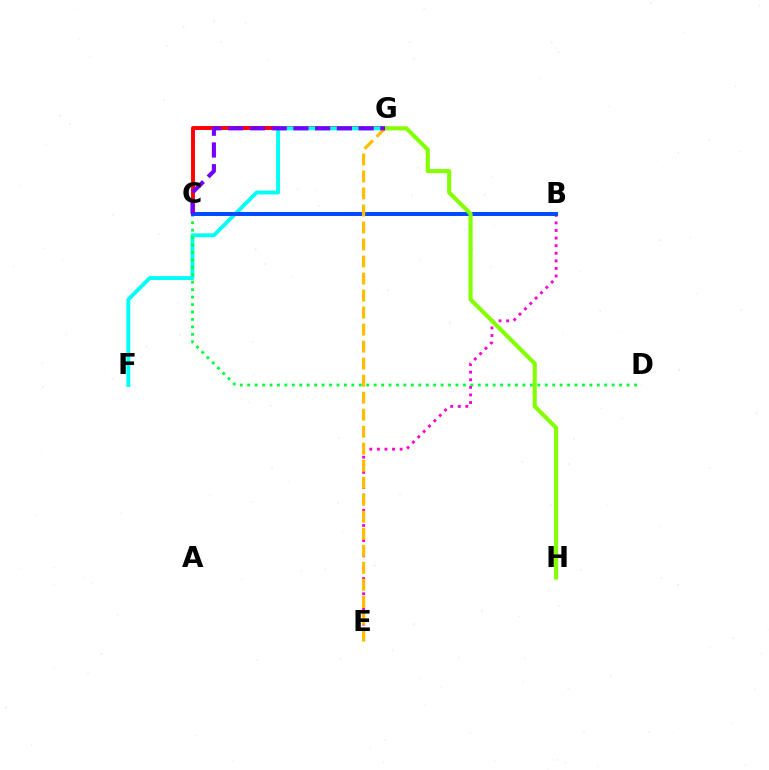{('C', 'G'): [{'color': '#ff0000', 'line_style': 'solid', 'thickness': 2.81}, {'color': '#7200ff', 'line_style': 'dashed', 'thickness': 2.95}], ('F', 'G'): [{'color': '#00fff6', 'line_style': 'solid', 'thickness': 2.79}], ('C', 'D'): [{'color': '#00ff39', 'line_style': 'dotted', 'thickness': 2.02}], ('B', 'E'): [{'color': '#ff00cf', 'line_style': 'dotted', 'thickness': 2.06}], ('B', 'C'): [{'color': '#004bff', 'line_style': 'solid', 'thickness': 2.85}], ('G', 'H'): [{'color': '#84ff00', 'line_style': 'solid', 'thickness': 2.95}], ('E', 'G'): [{'color': '#ffbd00', 'line_style': 'dashed', 'thickness': 2.31}]}